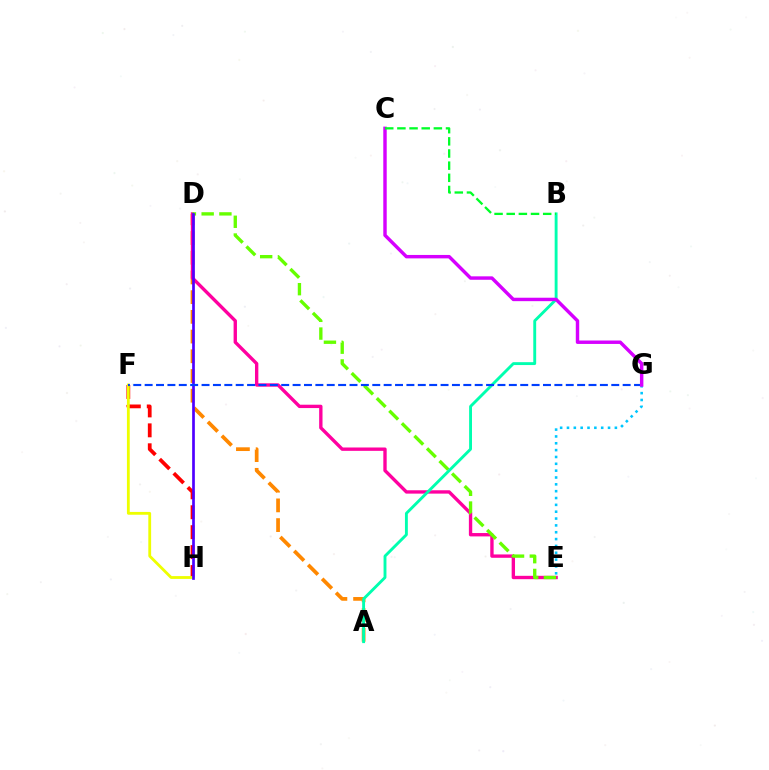{('A', 'D'): [{'color': '#ff8800', 'line_style': 'dashed', 'thickness': 2.68}], ('D', 'E'): [{'color': '#ff00a0', 'line_style': 'solid', 'thickness': 2.42}, {'color': '#66ff00', 'line_style': 'dashed', 'thickness': 2.41}], ('F', 'H'): [{'color': '#ff0000', 'line_style': 'dashed', 'thickness': 2.71}, {'color': '#eeff00', 'line_style': 'solid', 'thickness': 2.03}], ('E', 'G'): [{'color': '#00c7ff', 'line_style': 'dotted', 'thickness': 1.86}], ('A', 'B'): [{'color': '#00ffaf', 'line_style': 'solid', 'thickness': 2.07}], ('D', 'H'): [{'color': '#4f00ff', 'line_style': 'solid', 'thickness': 1.94}], ('F', 'G'): [{'color': '#003fff', 'line_style': 'dashed', 'thickness': 1.55}], ('C', 'G'): [{'color': '#d600ff', 'line_style': 'solid', 'thickness': 2.47}], ('B', 'C'): [{'color': '#00ff27', 'line_style': 'dashed', 'thickness': 1.65}]}